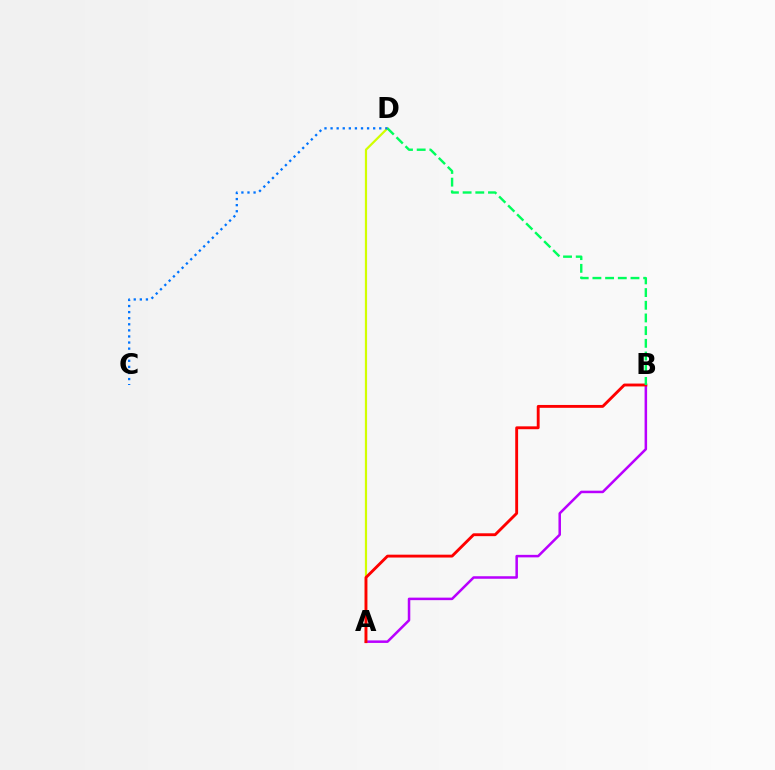{('A', 'B'): [{'color': '#b900ff', 'line_style': 'solid', 'thickness': 1.81}, {'color': '#ff0000', 'line_style': 'solid', 'thickness': 2.06}], ('A', 'D'): [{'color': '#d1ff00', 'line_style': 'solid', 'thickness': 1.59}], ('B', 'D'): [{'color': '#00ff5c', 'line_style': 'dashed', 'thickness': 1.72}], ('C', 'D'): [{'color': '#0074ff', 'line_style': 'dotted', 'thickness': 1.65}]}